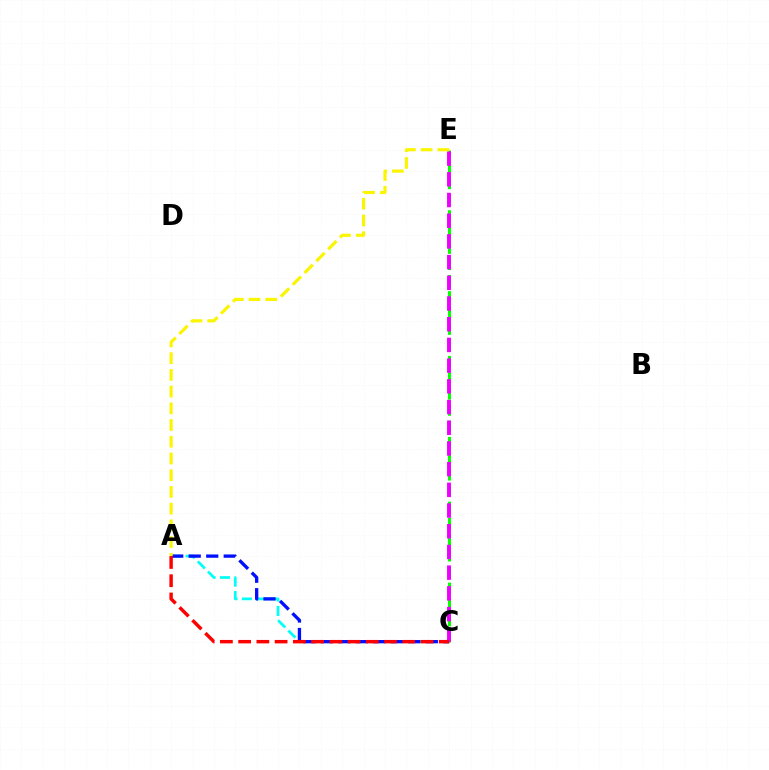{('C', 'E'): [{'color': '#08ff00', 'line_style': 'dashed', 'thickness': 2.2}, {'color': '#ee00ff', 'line_style': 'dashed', 'thickness': 2.81}], ('A', 'C'): [{'color': '#00fff6', 'line_style': 'dashed', 'thickness': 1.96}, {'color': '#0010ff', 'line_style': 'dashed', 'thickness': 2.38}, {'color': '#ff0000', 'line_style': 'dashed', 'thickness': 2.48}], ('A', 'E'): [{'color': '#fcf500', 'line_style': 'dashed', 'thickness': 2.27}]}